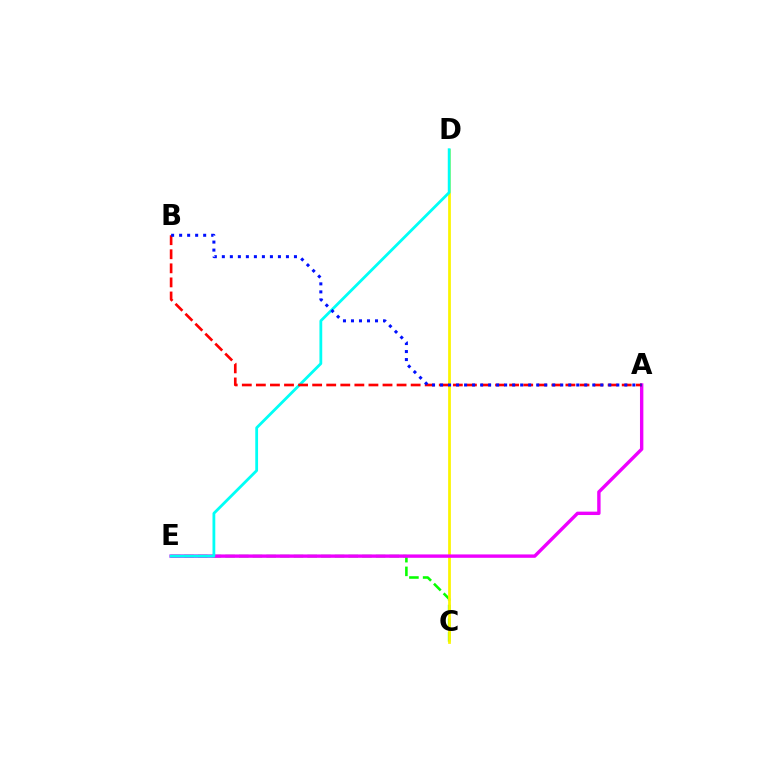{('C', 'E'): [{'color': '#08ff00', 'line_style': 'dashed', 'thickness': 1.86}], ('C', 'D'): [{'color': '#fcf500', 'line_style': 'solid', 'thickness': 1.97}], ('A', 'E'): [{'color': '#ee00ff', 'line_style': 'solid', 'thickness': 2.44}], ('D', 'E'): [{'color': '#00fff6', 'line_style': 'solid', 'thickness': 2.01}], ('A', 'B'): [{'color': '#ff0000', 'line_style': 'dashed', 'thickness': 1.91}, {'color': '#0010ff', 'line_style': 'dotted', 'thickness': 2.18}]}